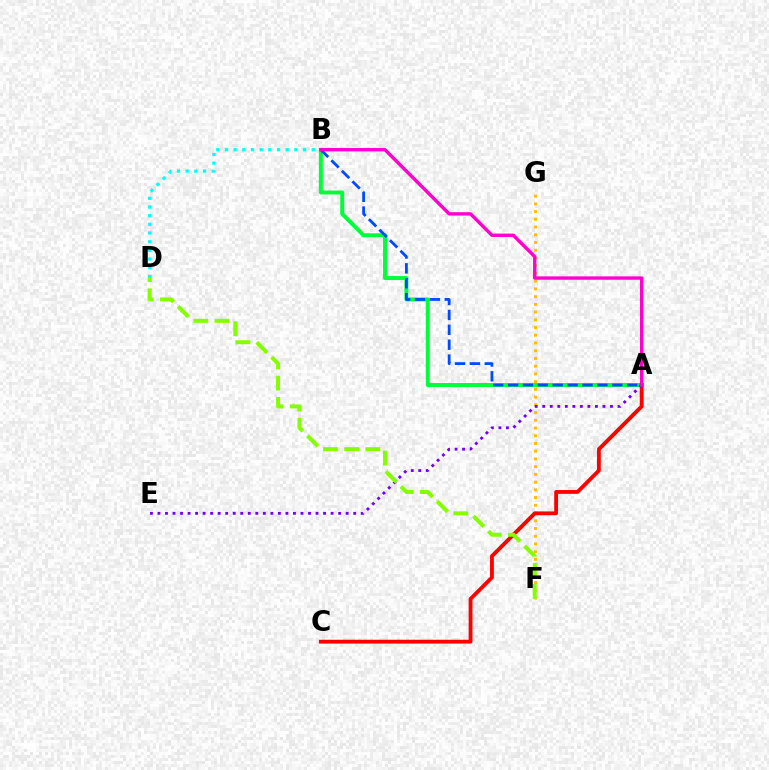{('F', 'G'): [{'color': '#ffbd00', 'line_style': 'dotted', 'thickness': 2.1}], ('A', 'B'): [{'color': '#00ff39', 'line_style': 'solid', 'thickness': 2.85}, {'color': '#004bff', 'line_style': 'dashed', 'thickness': 2.02}, {'color': '#ff00cf', 'line_style': 'solid', 'thickness': 2.43}], ('B', 'D'): [{'color': '#00fff6', 'line_style': 'dotted', 'thickness': 2.36}], ('A', 'C'): [{'color': '#ff0000', 'line_style': 'solid', 'thickness': 2.75}], ('A', 'E'): [{'color': '#7200ff', 'line_style': 'dotted', 'thickness': 2.05}], ('D', 'F'): [{'color': '#84ff00', 'line_style': 'dashed', 'thickness': 2.88}]}